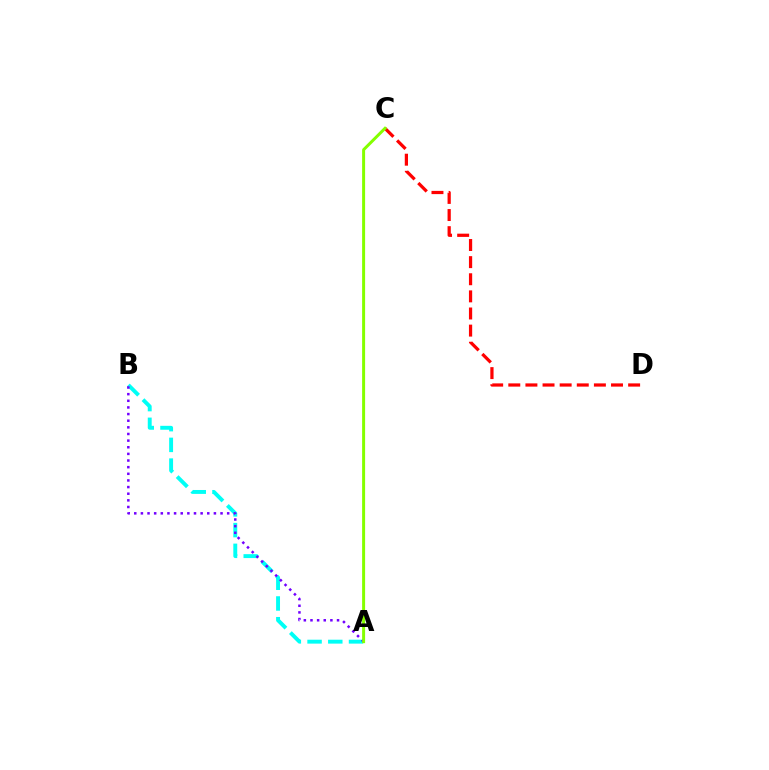{('A', 'B'): [{'color': '#00fff6', 'line_style': 'dashed', 'thickness': 2.82}, {'color': '#7200ff', 'line_style': 'dotted', 'thickness': 1.8}], ('C', 'D'): [{'color': '#ff0000', 'line_style': 'dashed', 'thickness': 2.33}], ('A', 'C'): [{'color': '#84ff00', 'line_style': 'solid', 'thickness': 2.15}]}